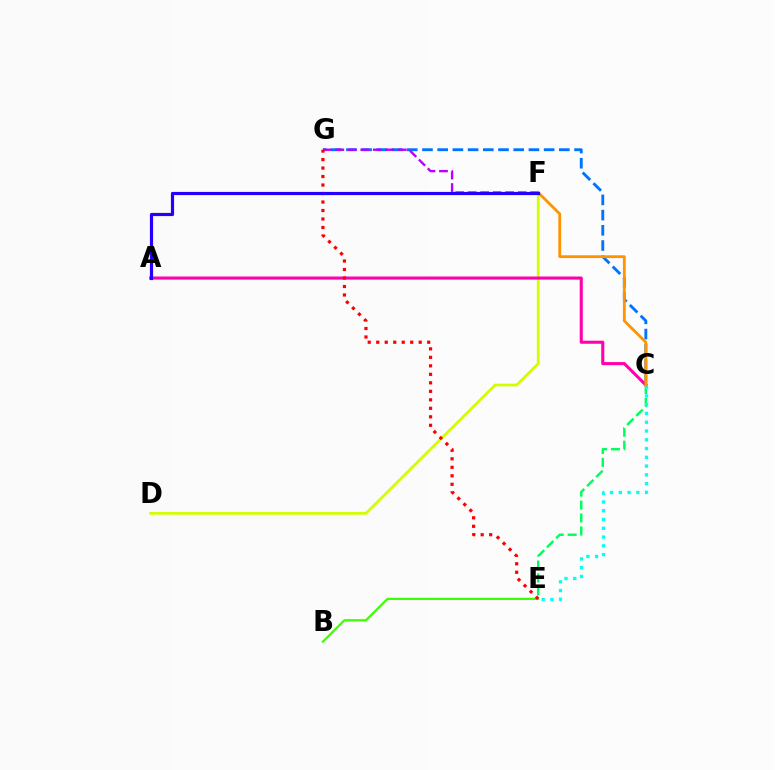{('C', 'G'): [{'color': '#0074ff', 'line_style': 'dashed', 'thickness': 2.07}], ('B', 'E'): [{'color': '#3dff00', 'line_style': 'solid', 'thickness': 1.61}], ('C', 'E'): [{'color': '#00ff5c', 'line_style': 'dashed', 'thickness': 1.75}, {'color': '#00fff6', 'line_style': 'dotted', 'thickness': 2.38}], ('D', 'F'): [{'color': '#d1ff00', 'line_style': 'solid', 'thickness': 1.98}], ('F', 'G'): [{'color': '#b900ff', 'line_style': 'dashed', 'thickness': 1.7}], ('A', 'C'): [{'color': '#ff00ac', 'line_style': 'solid', 'thickness': 2.23}], ('E', 'G'): [{'color': '#ff0000', 'line_style': 'dotted', 'thickness': 2.31}], ('C', 'F'): [{'color': '#ff9400', 'line_style': 'solid', 'thickness': 2.02}], ('A', 'F'): [{'color': '#2500ff', 'line_style': 'solid', 'thickness': 2.29}]}